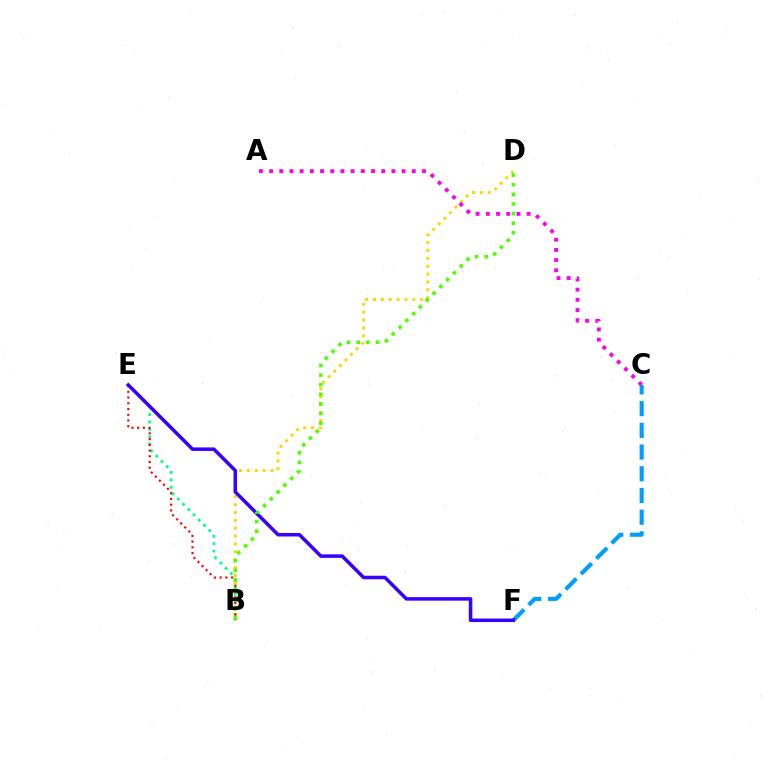{('B', 'E'): [{'color': '#00ff86', 'line_style': 'dotted', 'thickness': 2.01}, {'color': '#ff0000', 'line_style': 'dotted', 'thickness': 1.56}], ('B', 'D'): [{'color': '#ffd500', 'line_style': 'dotted', 'thickness': 2.14}, {'color': '#4fff00', 'line_style': 'dotted', 'thickness': 2.61}], ('A', 'C'): [{'color': '#ff00ed', 'line_style': 'dotted', 'thickness': 2.77}], ('C', 'F'): [{'color': '#009eff', 'line_style': 'dashed', 'thickness': 2.95}], ('E', 'F'): [{'color': '#3700ff', 'line_style': 'solid', 'thickness': 2.54}]}